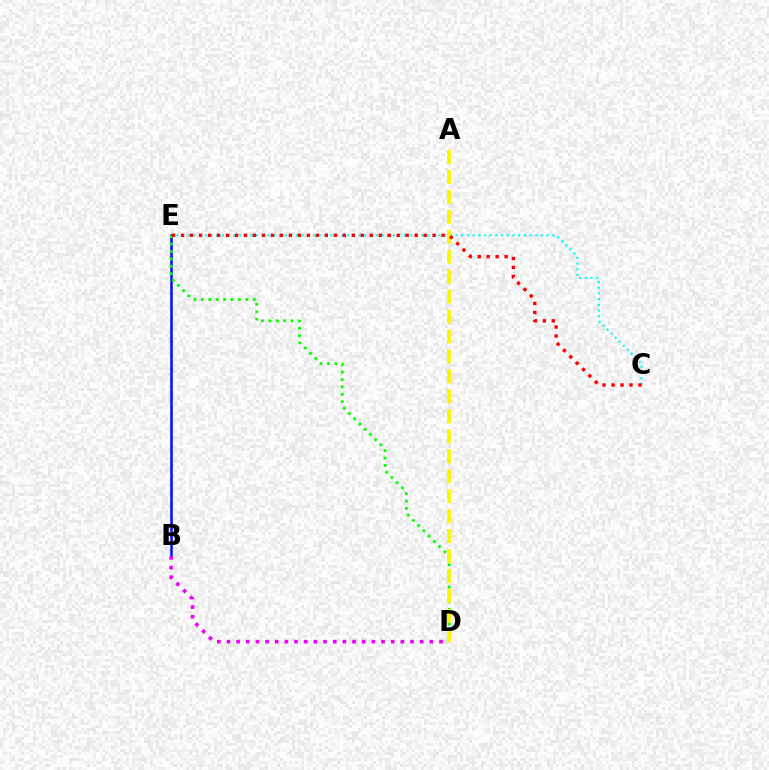{('C', 'E'): [{'color': '#00fff6', 'line_style': 'dotted', 'thickness': 1.55}, {'color': '#ff0000', 'line_style': 'dotted', 'thickness': 2.44}], ('B', 'E'): [{'color': '#0010ff', 'line_style': 'solid', 'thickness': 1.83}], ('B', 'D'): [{'color': '#ee00ff', 'line_style': 'dotted', 'thickness': 2.63}], ('D', 'E'): [{'color': '#08ff00', 'line_style': 'dotted', 'thickness': 2.01}], ('A', 'D'): [{'color': '#fcf500', 'line_style': 'dashed', 'thickness': 2.71}]}